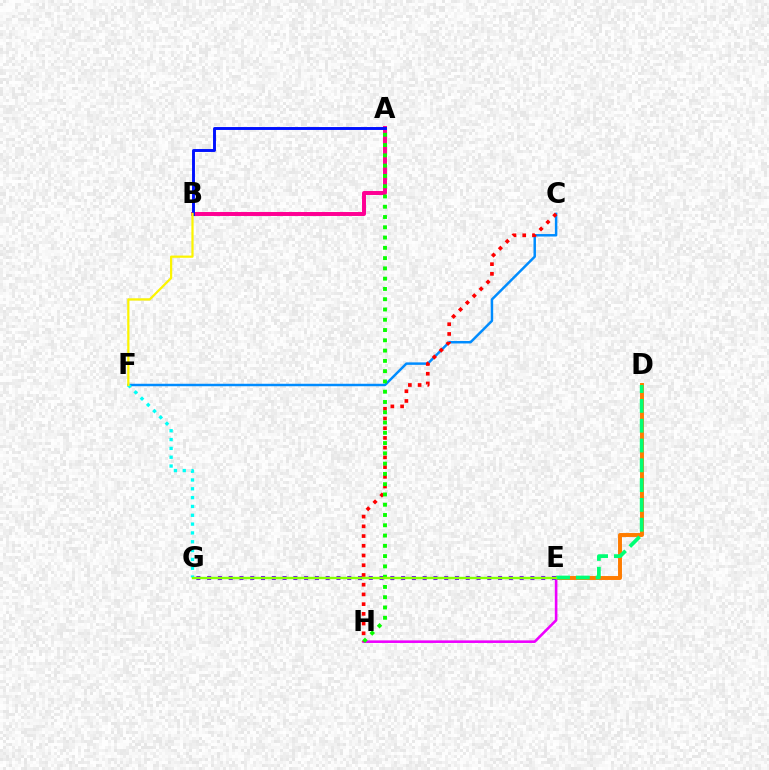{('D', 'E'): [{'color': '#ff7c00', 'line_style': 'solid', 'thickness': 2.84}, {'color': '#00ff74', 'line_style': 'dashed', 'thickness': 2.69}], ('E', 'H'): [{'color': '#ee00ff', 'line_style': 'solid', 'thickness': 1.87}], ('C', 'F'): [{'color': '#008cff', 'line_style': 'solid', 'thickness': 1.78}], ('A', 'B'): [{'color': '#ff0094', 'line_style': 'solid', 'thickness': 2.85}, {'color': '#0010ff', 'line_style': 'solid', 'thickness': 2.1}], ('E', 'G'): [{'color': '#7200ff', 'line_style': 'dotted', 'thickness': 2.93}, {'color': '#84ff00', 'line_style': 'solid', 'thickness': 1.72}], ('F', 'G'): [{'color': '#00fff6', 'line_style': 'dotted', 'thickness': 2.4}], ('C', 'H'): [{'color': '#ff0000', 'line_style': 'dotted', 'thickness': 2.64}], ('A', 'H'): [{'color': '#08ff00', 'line_style': 'dotted', 'thickness': 2.79}], ('B', 'F'): [{'color': '#fcf500', 'line_style': 'solid', 'thickness': 1.61}]}